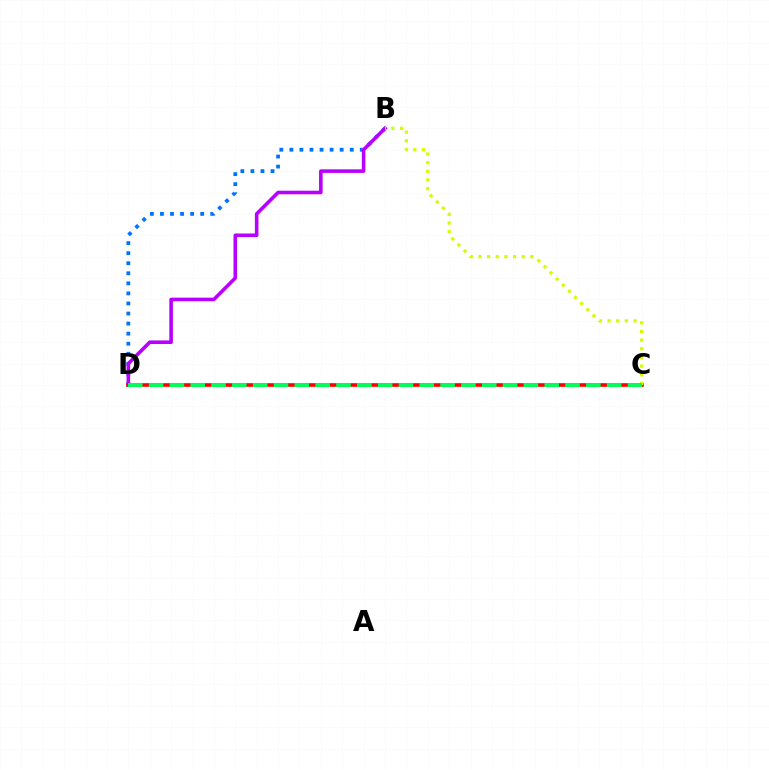{('B', 'D'): [{'color': '#0074ff', 'line_style': 'dotted', 'thickness': 2.73}, {'color': '#b900ff', 'line_style': 'solid', 'thickness': 2.59}], ('C', 'D'): [{'color': '#ff0000', 'line_style': 'solid', 'thickness': 2.61}, {'color': '#00ff5c', 'line_style': 'dashed', 'thickness': 2.83}], ('B', 'C'): [{'color': '#d1ff00', 'line_style': 'dotted', 'thickness': 2.35}]}